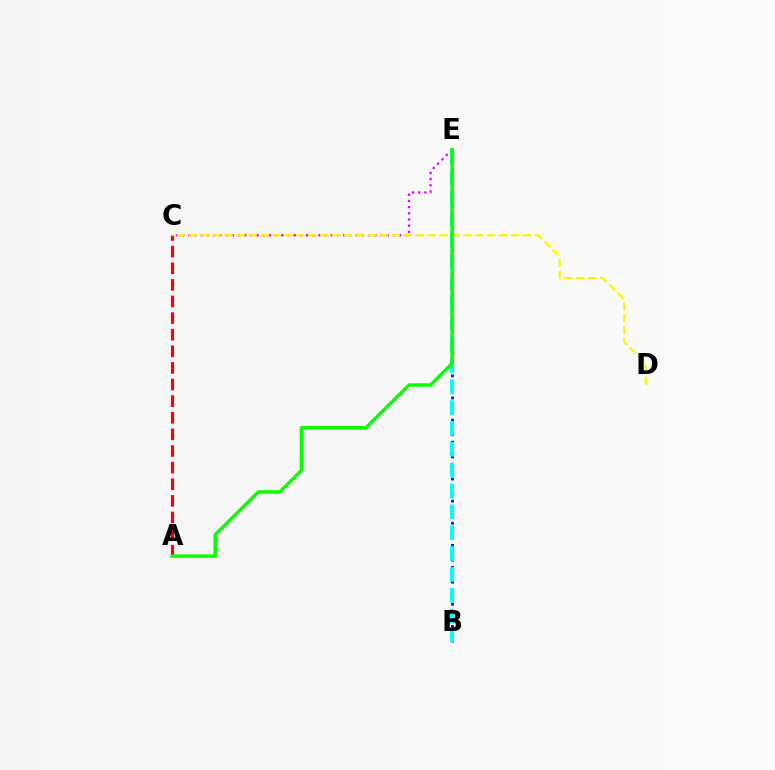{('A', 'C'): [{'color': '#ff0000', 'line_style': 'dashed', 'thickness': 2.26}], ('B', 'E'): [{'color': '#0010ff', 'line_style': 'dotted', 'thickness': 2.0}, {'color': '#00fff6', 'line_style': 'dashed', 'thickness': 2.83}], ('C', 'E'): [{'color': '#ee00ff', 'line_style': 'dotted', 'thickness': 1.68}], ('C', 'D'): [{'color': '#fcf500', 'line_style': 'dashed', 'thickness': 1.62}], ('A', 'E'): [{'color': '#08ff00', 'line_style': 'solid', 'thickness': 2.49}]}